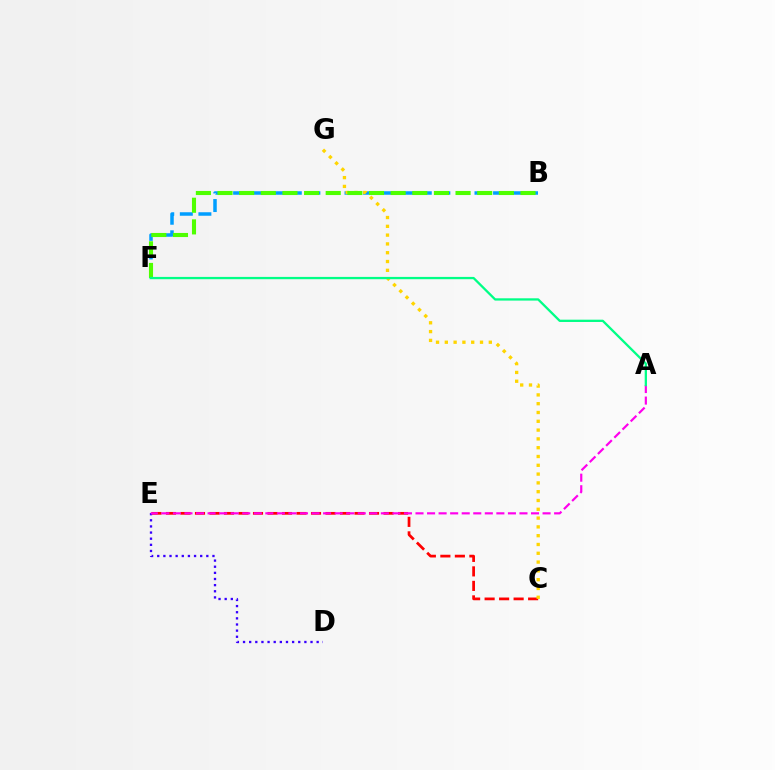{('C', 'E'): [{'color': '#ff0000', 'line_style': 'dashed', 'thickness': 1.97}], ('D', 'E'): [{'color': '#3700ff', 'line_style': 'dotted', 'thickness': 1.67}], ('B', 'F'): [{'color': '#009eff', 'line_style': 'dashed', 'thickness': 2.52}, {'color': '#4fff00', 'line_style': 'dashed', 'thickness': 2.94}], ('C', 'G'): [{'color': '#ffd500', 'line_style': 'dotted', 'thickness': 2.39}], ('A', 'E'): [{'color': '#ff00ed', 'line_style': 'dashed', 'thickness': 1.57}], ('A', 'F'): [{'color': '#00ff86', 'line_style': 'solid', 'thickness': 1.65}]}